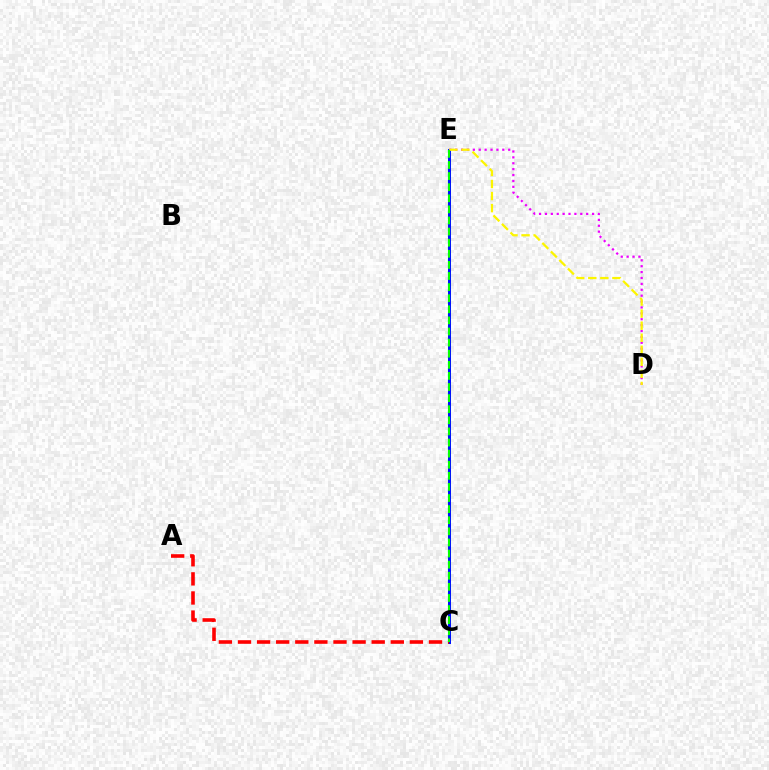{('C', 'E'): [{'color': '#00fff6', 'line_style': 'dotted', 'thickness': 1.65}, {'color': '#0010ff', 'line_style': 'solid', 'thickness': 2.15}, {'color': '#08ff00', 'line_style': 'dashed', 'thickness': 1.51}], ('D', 'E'): [{'color': '#ee00ff', 'line_style': 'dotted', 'thickness': 1.6}, {'color': '#fcf500', 'line_style': 'dashed', 'thickness': 1.64}], ('A', 'C'): [{'color': '#ff0000', 'line_style': 'dashed', 'thickness': 2.6}]}